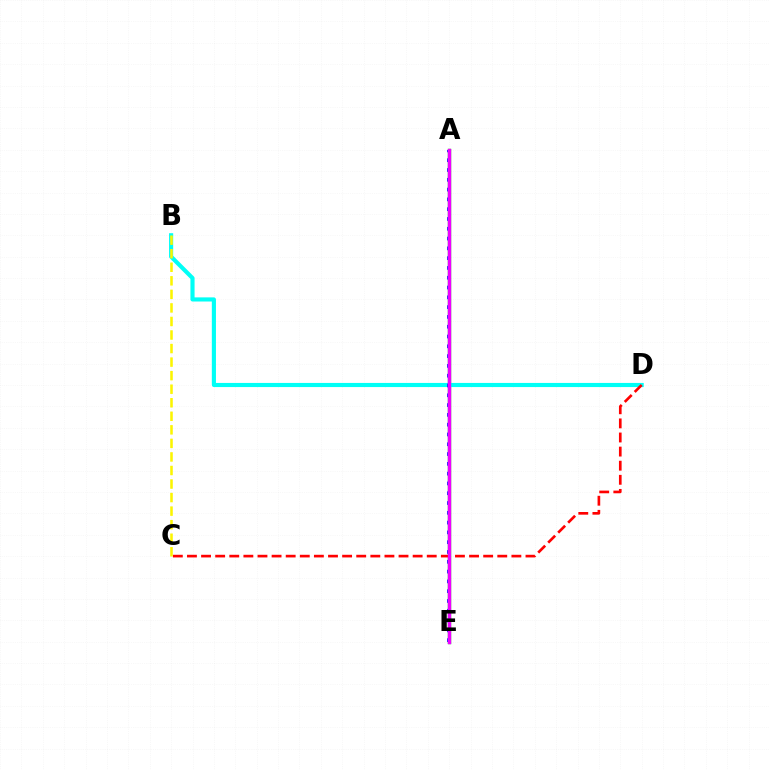{('A', 'E'): [{'color': '#08ff00', 'line_style': 'solid', 'thickness': 2.43}, {'color': '#0010ff', 'line_style': 'dotted', 'thickness': 2.66}, {'color': '#ee00ff', 'line_style': 'solid', 'thickness': 2.43}], ('B', 'D'): [{'color': '#00fff6', 'line_style': 'solid', 'thickness': 2.97}], ('C', 'D'): [{'color': '#ff0000', 'line_style': 'dashed', 'thickness': 1.92}], ('B', 'C'): [{'color': '#fcf500', 'line_style': 'dashed', 'thickness': 1.84}]}